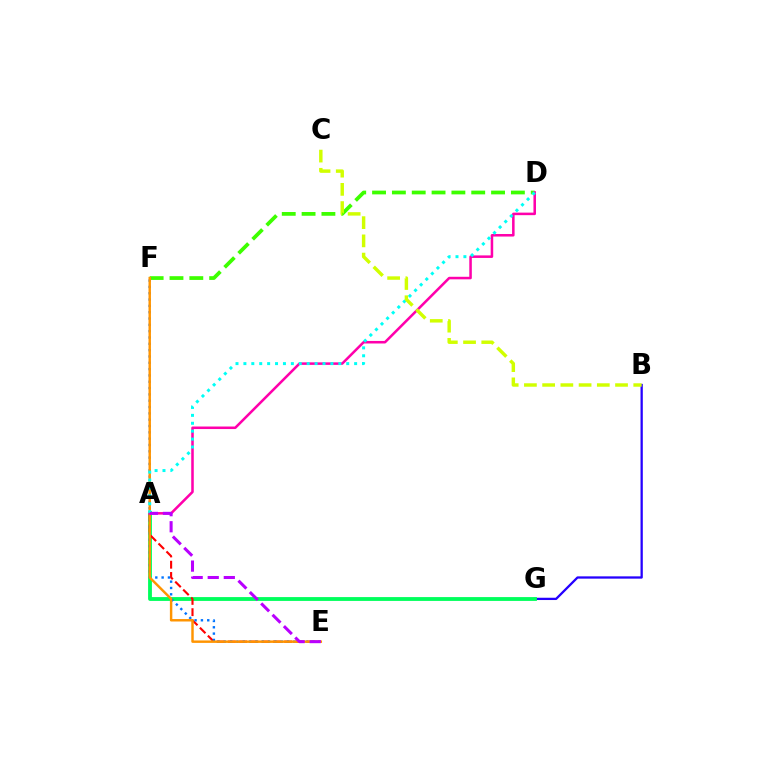{('B', 'G'): [{'color': '#2500ff', 'line_style': 'solid', 'thickness': 1.65}], ('A', 'G'): [{'color': '#00ff5c', 'line_style': 'solid', 'thickness': 2.76}], ('A', 'E'): [{'color': '#ff0000', 'line_style': 'dashed', 'thickness': 1.53}, {'color': '#b900ff', 'line_style': 'dashed', 'thickness': 2.18}], ('E', 'F'): [{'color': '#0074ff', 'line_style': 'dotted', 'thickness': 1.72}, {'color': '#ff9400', 'line_style': 'solid', 'thickness': 1.76}], ('D', 'F'): [{'color': '#3dff00', 'line_style': 'dashed', 'thickness': 2.69}], ('A', 'D'): [{'color': '#ff00ac', 'line_style': 'solid', 'thickness': 1.83}, {'color': '#00fff6', 'line_style': 'dotted', 'thickness': 2.15}], ('B', 'C'): [{'color': '#d1ff00', 'line_style': 'dashed', 'thickness': 2.48}]}